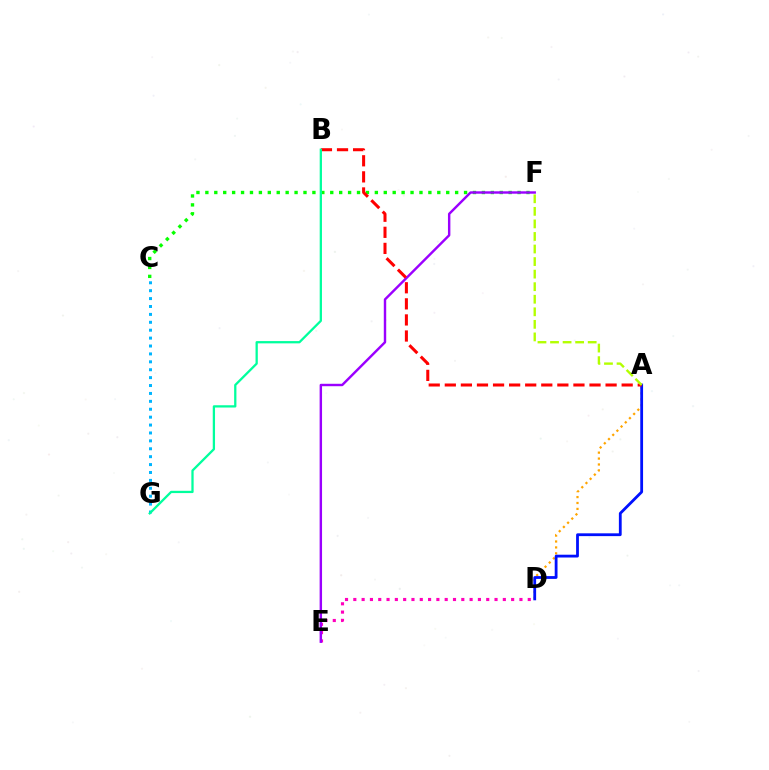{('D', 'E'): [{'color': '#ff00bd', 'line_style': 'dotted', 'thickness': 2.26}], ('A', 'D'): [{'color': '#ffa500', 'line_style': 'dotted', 'thickness': 1.61}, {'color': '#0010ff', 'line_style': 'solid', 'thickness': 2.02}], ('C', 'F'): [{'color': '#08ff00', 'line_style': 'dotted', 'thickness': 2.42}], ('E', 'F'): [{'color': '#9b00ff', 'line_style': 'solid', 'thickness': 1.75}], ('C', 'G'): [{'color': '#00b5ff', 'line_style': 'dotted', 'thickness': 2.15}], ('A', 'B'): [{'color': '#ff0000', 'line_style': 'dashed', 'thickness': 2.18}], ('B', 'G'): [{'color': '#00ff9d', 'line_style': 'solid', 'thickness': 1.64}], ('A', 'F'): [{'color': '#b3ff00', 'line_style': 'dashed', 'thickness': 1.71}]}